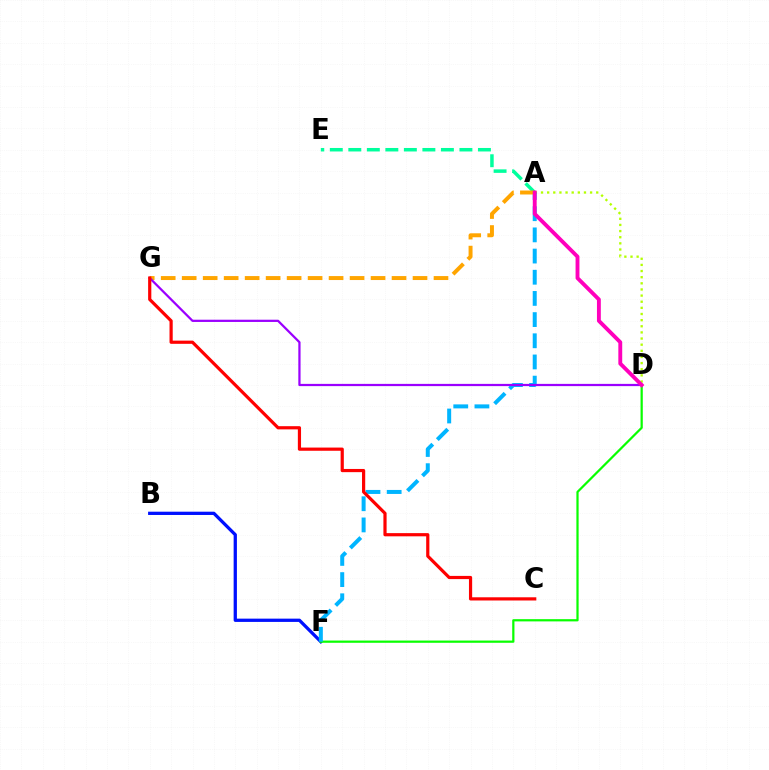{('B', 'F'): [{'color': '#0010ff', 'line_style': 'solid', 'thickness': 2.36}], ('A', 'E'): [{'color': '#00ff9d', 'line_style': 'dashed', 'thickness': 2.52}], ('D', 'F'): [{'color': '#08ff00', 'line_style': 'solid', 'thickness': 1.6}], ('A', 'D'): [{'color': '#b3ff00', 'line_style': 'dotted', 'thickness': 1.67}, {'color': '#ff00bd', 'line_style': 'solid', 'thickness': 2.79}], ('A', 'F'): [{'color': '#00b5ff', 'line_style': 'dashed', 'thickness': 2.88}], ('A', 'G'): [{'color': '#ffa500', 'line_style': 'dashed', 'thickness': 2.85}], ('D', 'G'): [{'color': '#9b00ff', 'line_style': 'solid', 'thickness': 1.61}], ('C', 'G'): [{'color': '#ff0000', 'line_style': 'solid', 'thickness': 2.3}]}